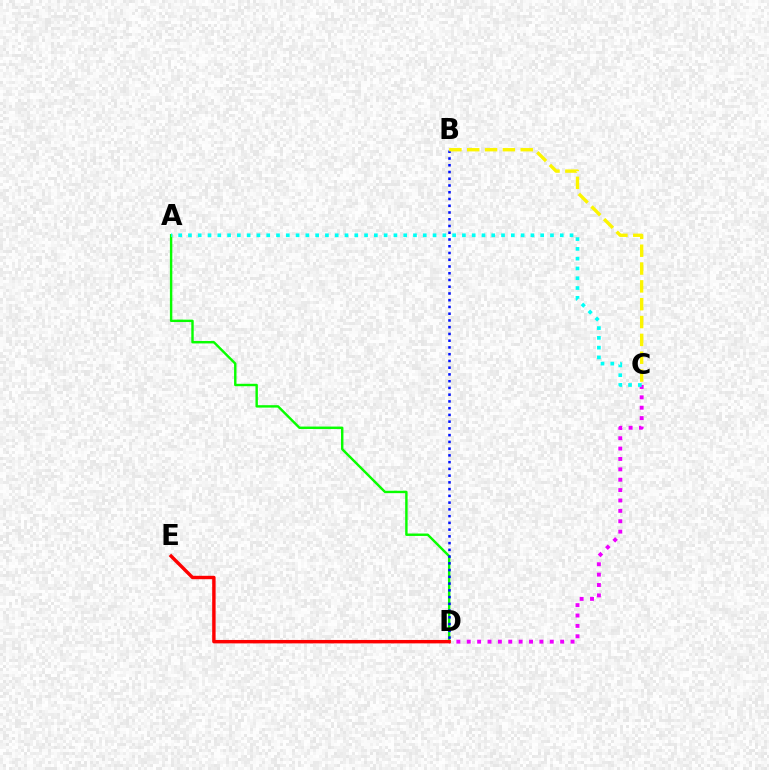{('A', 'D'): [{'color': '#08ff00', 'line_style': 'solid', 'thickness': 1.74}], ('C', 'D'): [{'color': '#ee00ff', 'line_style': 'dotted', 'thickness': 2.82}], ('B', 'D'): [{'color': '#0010ff', 'line_style': 'dotted', 'thickness': 1.83}], ('B', 'C'): [{'color': '#fcf500', 'line_style': 'dashed', 'thickness': 2.42}], ('D', 'E'): [{'color': '#ff0000', 'line_style': 'solid', 'thickness': 2.46}], ('A', 'C'): [{'color': '#00fff6', 'line_style': 'dotted', 'thickness': 2.66}]}